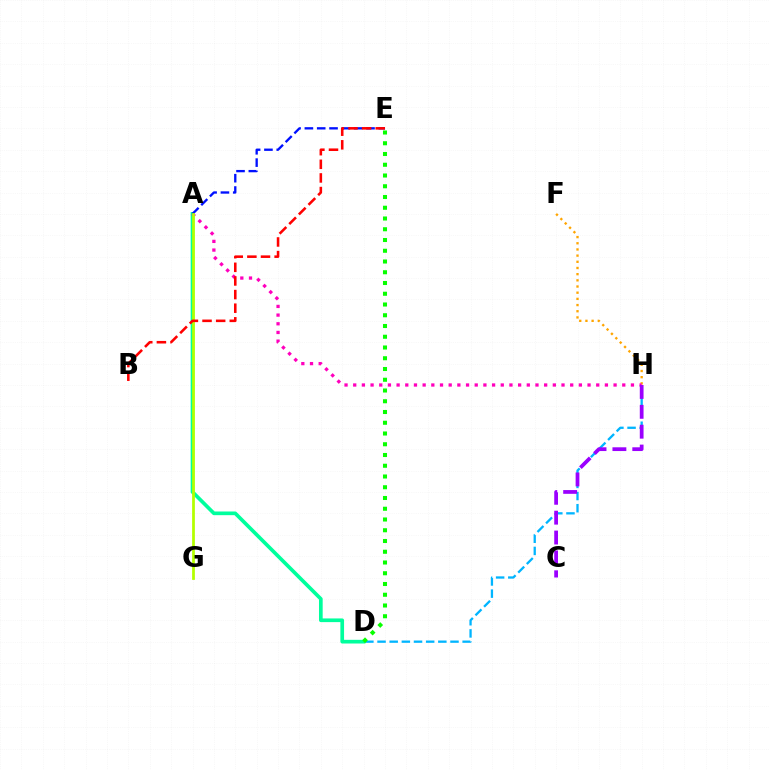{('D', 'H'): [{'color': '#00b5ff', 'line_style': 'dashed', 'thickness': 1.65}], ('F', 'H'): [{'color': '#ffa500', 'line_style': 'dotted', 'thickness': 1.68}], ('A', 'D'): [{'color': '#00ff9d', 'line_style': 'solid', 'thickness': 2.65}], ('A', 'H'): [{'color': '#ff00bd', 'line_style': 'dotted', 'thickness': 2.36}], ('A', 'E'): [{'color': '#0010ff', 'line_style': 'dashed', 'thickness': 1.67}], ('A', 'G'): [{'color': '#b3ff00', 'line_style': 'solid', 'thickness': 1.99}], ('C', 'H'): [{'color': '#9b00ff', 'line_style': 'dashed', 'thickness': 2.7}], ('D', 'E'): [{'color': '#08ff00', 'line_style': 'dotted', 'thickness': 2.92}], ('B', 'E'): [{'color': '#ff0000', 'line_style': 'dashed', 'thickness': 1.85}]}